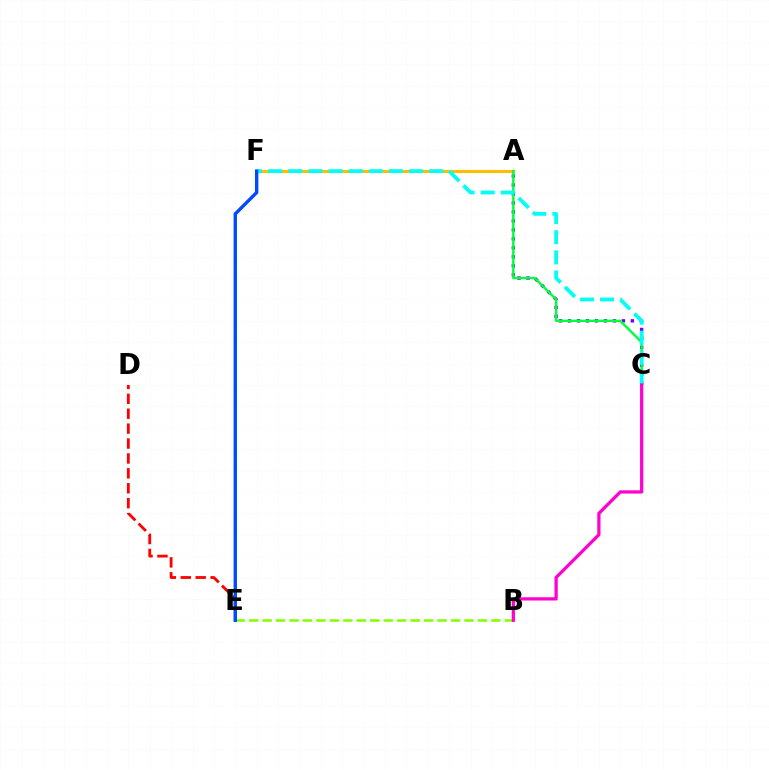{('B', 'E'): [{'color': '#84ff00', 'line_style': 'dashed', 'thickness': 1.83}], ('A', 'F'): [{'color': '#ffbd00', 'line_style': 'solid', 'thickness': 2.24}], ('D', 'E'): [{'color': '#ff0000', 'line_style': 'dashed', 'thickness': 2.03}], ('A', 'C'): [{'color': '#7200ff', 'line_style': 'dotted', 'thickness': 2.44}, {'color': '#00ff39', 'line_style': 'solid', 'thickness': 1.74}], ('C', 'F'): [{'color': '#00fff6', 'line_style': 'dashed', 'thickness': 2.73}], ('B', 'C'): [{'color': '#ff00cf', 'line_style': 'solid', 'thickness': 2.33}], ('E', 'F'): [{'color': '#004bff', 'line_style': 'solid', 'thickness': 2.44}]}